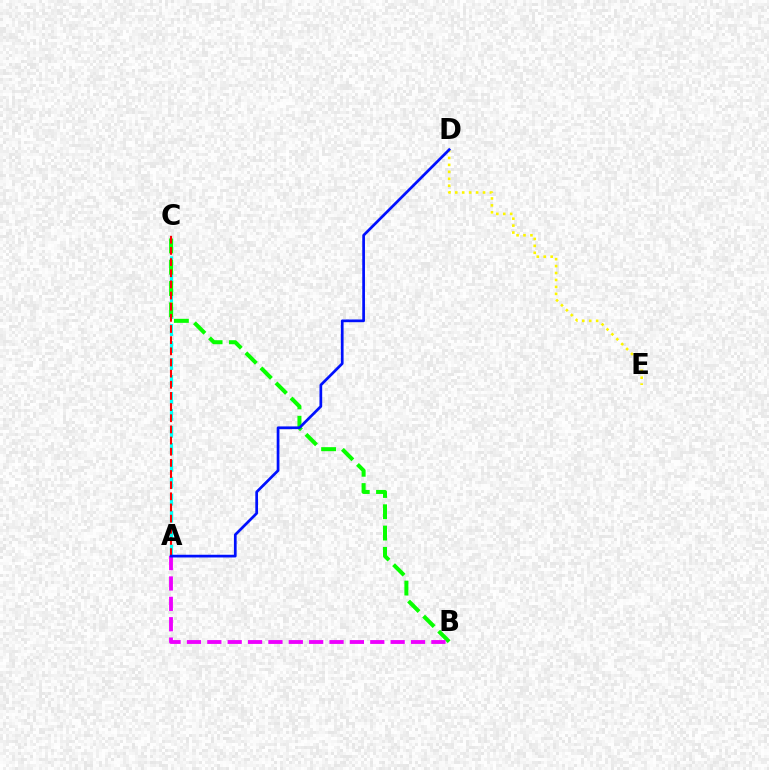{('A', 'C'): [{'color': '#00fff6', 'line_style': 'dashed', 'thickness': 2.3}, {'color': '#ff0000', 'line_style': 'dashed', 'thickness': 1.52}], ('B', 'C'): [{'color': '#08ff00', 'line_style': 'dashed', 'thickness': 2.89}], ('D', 'E'): [{'color': '#fcf500', 'line_style': 'dotted', 'thickness': 1.88}], ('A', 'B'): [{'color': '#ee00ff', 'line_style': 'dashed', 'thickness': 2.77}], ('A', 'D'): [{'color': '#0010ff', 'line_style': 'solid', 'thickness': 1.96}]}